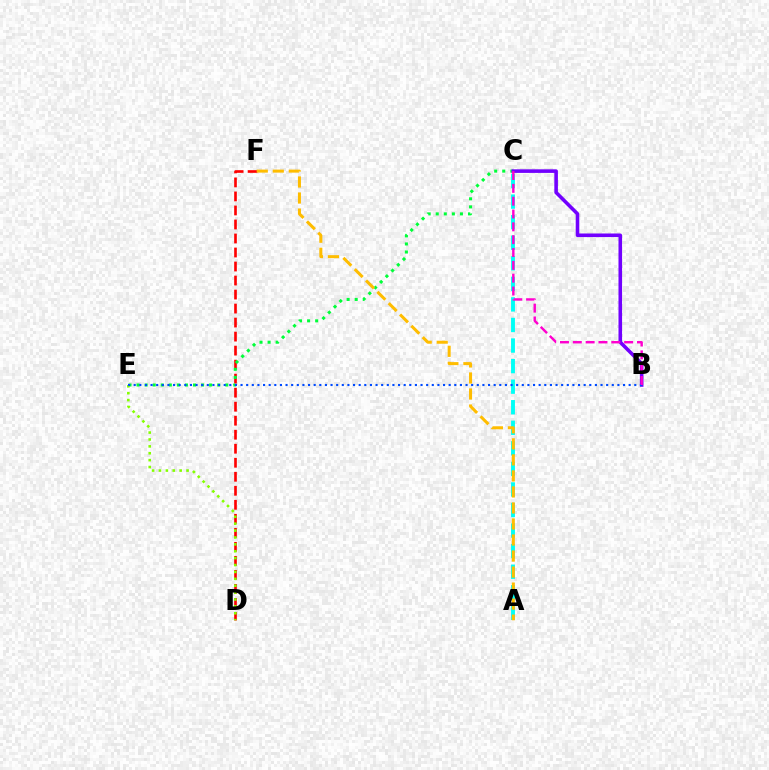{('D', 'F'): [{'color': '#ff0000', 'line_style': 'dashed', 'thickness': 1.9}], ('A', 'C'): [{'color': '#00fff6', 'line_style': 'dashed', 'thickness': 2.79}], ('C', 'E'): [{'color': '#00ff39', 'line_style': 'dotted', 'thickness': 2.19}], ('B', 'C'): [{'color': '#7200ff', 'line_style': 'solid', 'thickness': 2.58}, {'color': '#ff00cf', 'line_style': 'dashed', 'thickness': 1.74}], ('D', 'E'): [{'color': '#84ff00', 'line_style': 'dotted', 'thickness': 1.87}], ('A', 'F'): [{'color': '#ffbd00', 'line_style': 'dashed', 'thickness': 2.18}], ('B', 'E'): [{'color': '#004bff', 'line_style': 'dotted', 'thickness': 1.53}]}